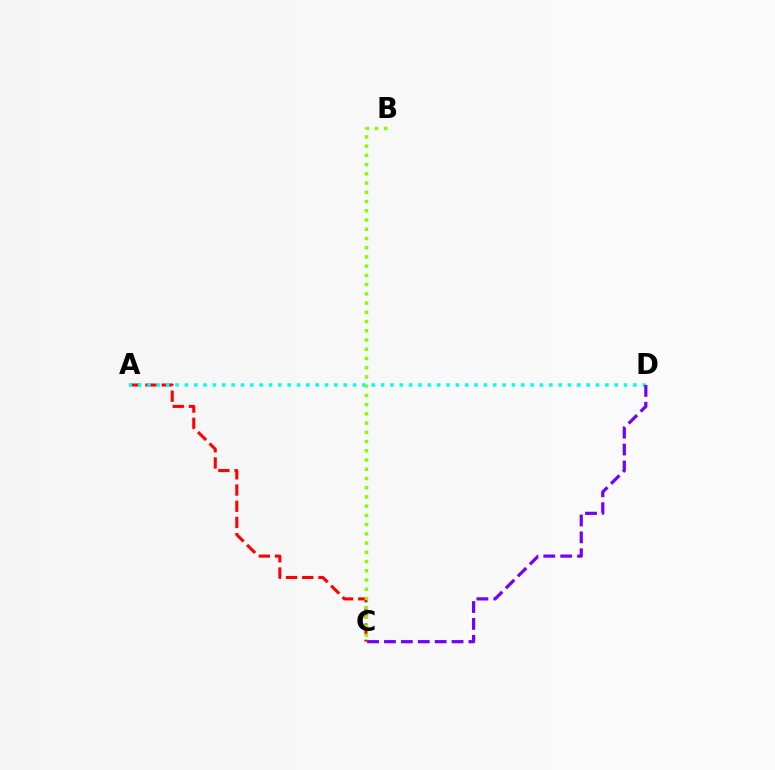{('A', 'C'): [{'color': '#ff0000', 'line_style': 'dashed', 'thickness': 2.2}], ('B', 'C'): [{'color': '#84ff00', 'line_style': 'dotted', 'thickness': 2.51}], ('A', 'D'): [{'color': '#00fff6', 'line_style': 'dotted', 'thickness': 2.54}], ('C', 'D'): [{'color': '#7200ff', 'line_style': 'dashed', 'thickness': 2.3}]}